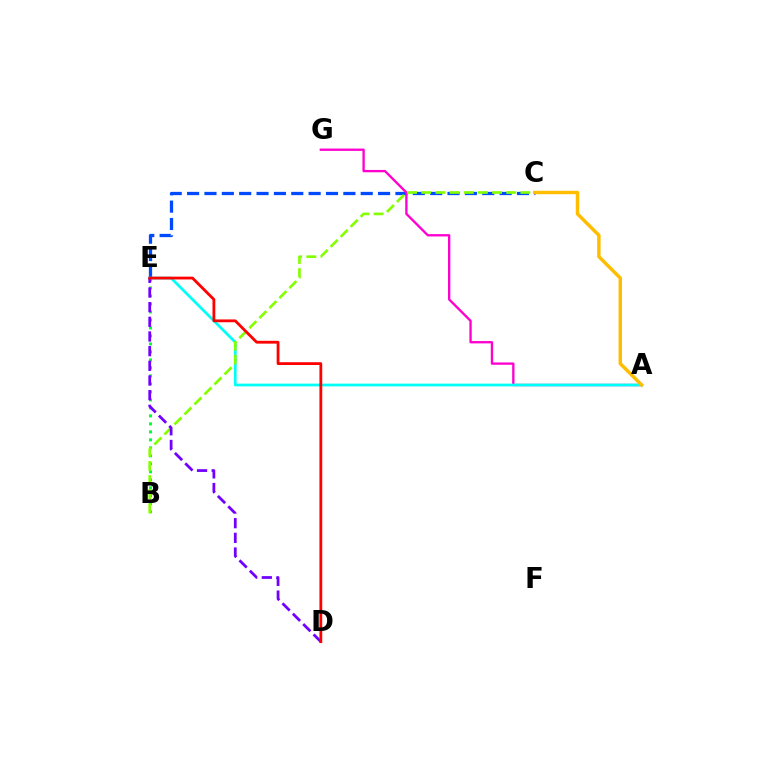{('B', 'E'): [{'color': '#00ff39', 'line_style': 'dotted', 'thickness': 2.17}], ('C', 'E'): [{'color': '#004bff', 'line_style': 'dashed', 'thickness': 2.36}], ('A', 'G'): [{'color': '#ff00cf', 'line_style': 'solid', 'thickness': 1.68}], ('A', 'E'): [{'color': '#00fff6', 'line_style': 'solid', 'thickness': 1.96}], ('B', 'C'): [{'color': '#84ff00', 'line_style': 'dashed', 'thickness': 1.92}], ('D', 'E'): [{'color': '#7200ff', 'line_style': 'dashed', 'thickness': 1.99}, {'color': '#ff0000', 'line_style': 'solid', 'thickness': 2.02}], ('A', 'C'): [{'color': '#ffbd00', 'line_style': 'solid', 'thickness': 2.49}]}